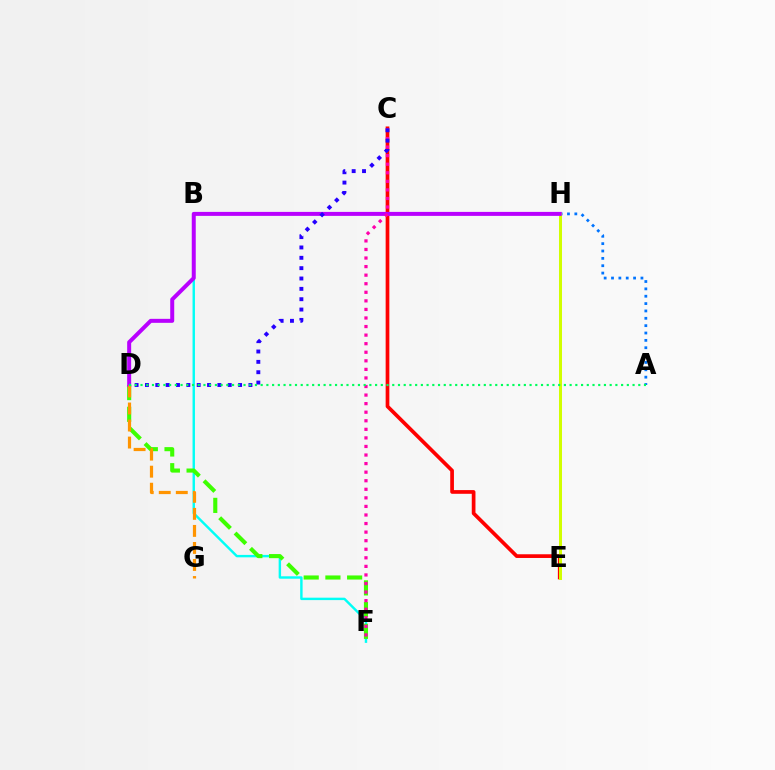{('A', 'H'): [{'color': '#0074ff', 'line_style': 'dotted', 'thickness': 2.0}], ('B', 'F'): [{'color': '#00fff6', 'line_style': 'solid', 'thickness': 1.74}], ('D', 'F'): [{'color': '#3dff00', 'line_style': 'dashed', 'thickness': 2.95}], ('C', 'E'): [{'color': '#ff0000', 'line_style': 'solid', 'thickness': 2.67}], ('E', 'H'): [{'color': '#d1ff00', 'line_style': 'solid', 'thickness': 2.17}], ('D', 'H'): [{'color': '#b900ff', 'line_style': 'solid', 'thickness': 2.87}], ('C', 'F'): [{'color': '#ff00ac', 'line_style': 'dotted', 'thickness': 2.33}], ('D', 'G'): [{'color': '#ff9400', 'line_style': 'dashed', 'thickness': 2.31}], ('C', 'D'): [{'color': '#2500ff', 'line_style': 'dotted', 'thickness': 2.81}], ('A', 'D'): [{'color': '#00ff5c', 'line_style': 'dotted', 'thickness': 1.55}]}